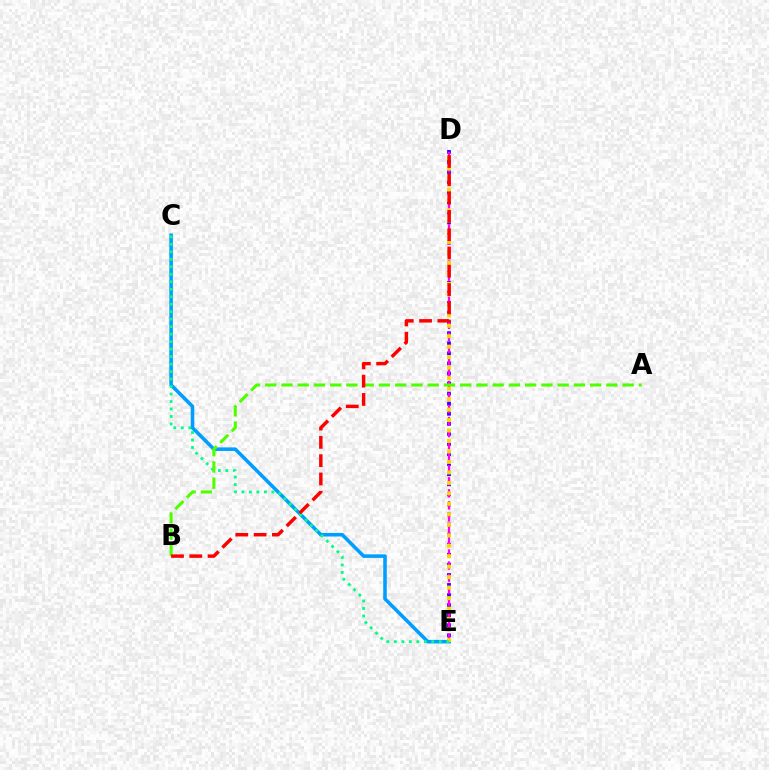{('D', 'E'): [{'color': '#3700ff', 'line_style': 'dotted', 'thickness': 2.74}, {'color': '#ff00ed', 'line_style': 'dashed', 'thickness': 1.64}, {'color': '#ffd500', 'line_style': 'dotted', 'thickness': 2.85}], ('C', 'E'): [{'color': '#009eff', 'line_style': 'solid', 'thickness': 2.56}, {'color': '#00ff86', 'line_style': 'dotted', 'thickness': 2.03}], ('A', 'B'): [{'color': '#4fff00', 'line_style': 'dashed', 'thickness': 2.21}], ('B', 'D'): [{'color': '#ff0000', 'line_style': 'dashed', 'thickness': 2.48}]}